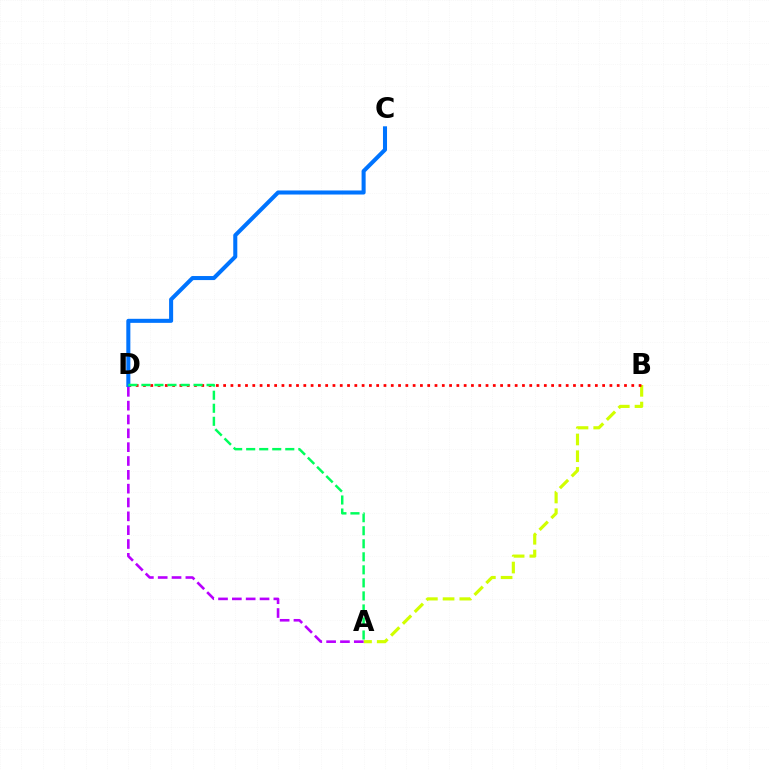{('A', 'B'): [{'color': '#d1ff00', 'line_style': 'dashed', 'thickness': 2.27}], ('B', 'D'): [{'color': '#ff0000', 'line_style': 'dotted', 'thickness': 1.98}], ('C', 'D'): [{'color': '#0074ff', 'line_style': 'solid', 'thickness': 2.91}], ('A', 'D'): [{'color': '#b900ff', 'line_style': 'dashed', 'thickness': 1.88}, {'color': '#00ff5c', 'line_style': 'dashed', 'thickness': 1.77}]}